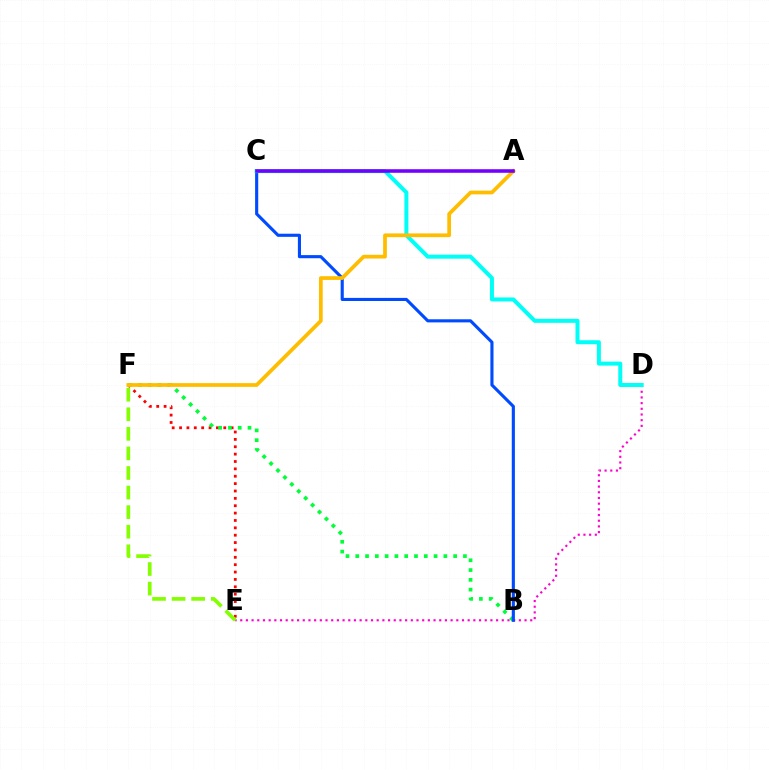{('E', 'F'): [{'color': '#ff0000', 'line_style': 'dotted', 'thickness': 2.0}, {'color': '#84ff00', 'line_style': 'dashed', 'thickness': 2.66}], ('D', 'E'): [{'color': '#ff00cf', 'line_style': 'dotted', 'thickness': 1.54}], ('B', 'F'): [{'color': '#00ff39', 'line_style': 'dotted', 'thickness': 2.66}], ('B', 'C'): [{'color': '#004bff', 'line_style': 'solid', 'thickness': 2.24}], ('C', 'D'): [{'color': '#00fff6', 'line_style': 'solid', 'thickness': 2.88}], ('A', 'F'): [{'color': '#ffbd00', 'line_style': 'solid', 'thickness': 2.69}], ('A', 'C'): [{'color': '#7200ff', 'line_style': 'solid', 'thickness': 2.57}]}